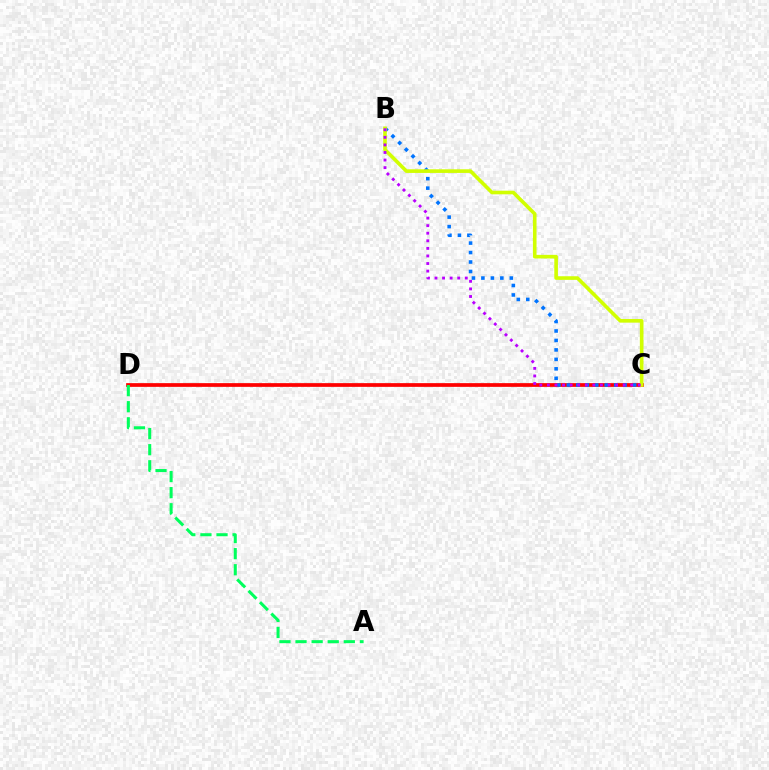{('C', 'D'): [{'color': '#ff0000', 'line_style': 'solid', 'thickness': 2.68}], ('B', 'C'): [{'color': '#0074ff', 'line_style': 'dotted', 'thickness': 2.57}, {'color': '#d1ff00', 'line_style': 'solid', 'thickness': 2.61}, {'color': '#b900ff', 'line_style': 'dotted', 'thickness': 2.06}], ('A', 'D'): [{'color': '#00ff5c', 'line_style': 'dashed', 'thickness': 2.19}]}